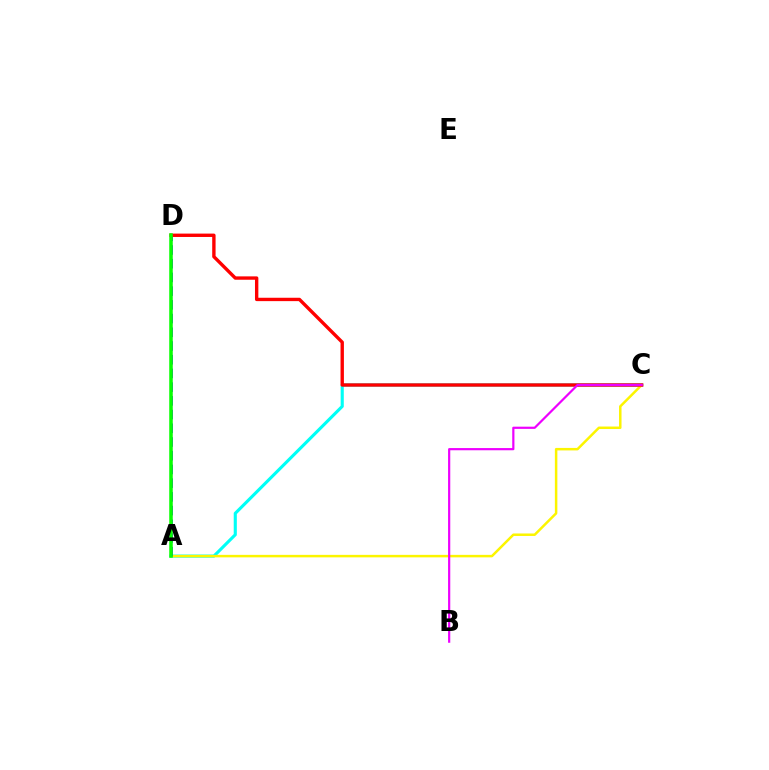{('A', 'C'): [{'color': '#00fff6', 'line_style': 'solid', 'thickness': 2.24}, {'color': '#fcf500', 'line_style': 'solid', 'thickness': 1.79}], ('A', 'D'): [{'color': '#0010ff', 'line_style': 'dashed', 'thickness': 1.86}, {'color': '#08ff00', 'line_style': 'solid', 'thickness': 2.53}], ('C', 'D'): [{'color': '#ff0000', 'line_style': 'solid', 'thickness': 2.43}], ('B', 'C'): [{'color': '#ee00ff', 'line_style': 'solid', 'thickness': 1.58}]}